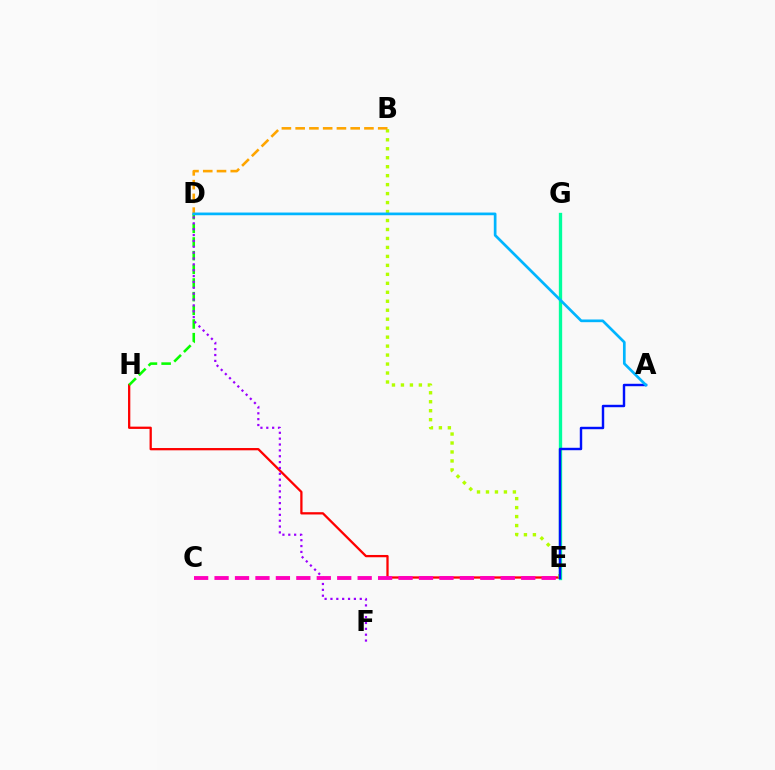{('E', 'H'): [{'color': '#ff0000', 'line_style': 'solid', 'thickness': 1.64}], ('D', 'H'): [{'color': '#08ff00', 'line_style': 'dashed', 'thickness': 1.86}], ('B', 'E'): [{'color': '#b3ff00', 'line_style': 'dotted', 'thickness': 2.44}], ('B', 'D'): [{'color': '#ffa500', 'line_style': 'dashed', 'thickness': 1.87}], ('E', 'G'): [{'color': '#00ff9d', 'line_style': 'solid', 'thickness': 2.4}], ('A', 'E'): [{'color': '#0010ff', 'line_style': 'solid', 'thickness': 1.75}], ('D', 'F'): [{'color': '#9b00ff', 'line_style': 'dotted', 'thickness': 1.59}], ('C', 'E'): [{'color': '#ff00bd', 'line_style': 'dashed', 'thickness': 2.78}], ('A', 'D'): [{'color': '#00b5ff', 'line_style': 'solid', 'thickness': 1.94}]}